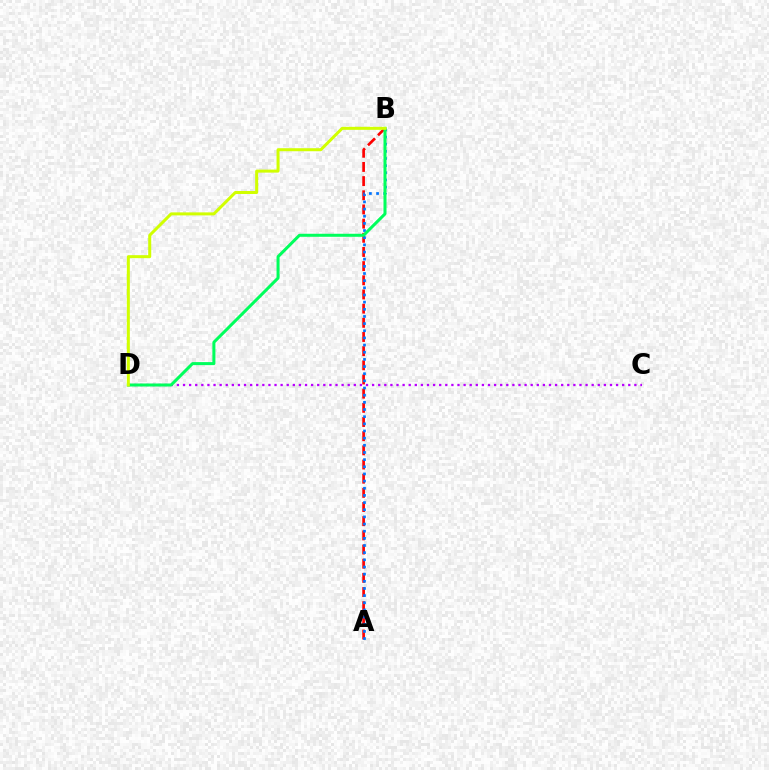{('C', 'D'): [{'color': '#b900ff', 'line_style': 'dotted', 'thickness': 1.66}], ('A', 'B'): [{'color': '#ff0000', 'line_style': 'dashed', 'thickness': 1.93}, {'color': '#0074ff', 'line_style': 'dotted', 'thickness': 1.94}], ('B', 'D'): [{'color': '#00ff5c', 'line_style': 'solid', 'thickness': 2.18}, {'color': '#d1ff00', 'line_style': 'solid', 'thickness': 2.17}]}